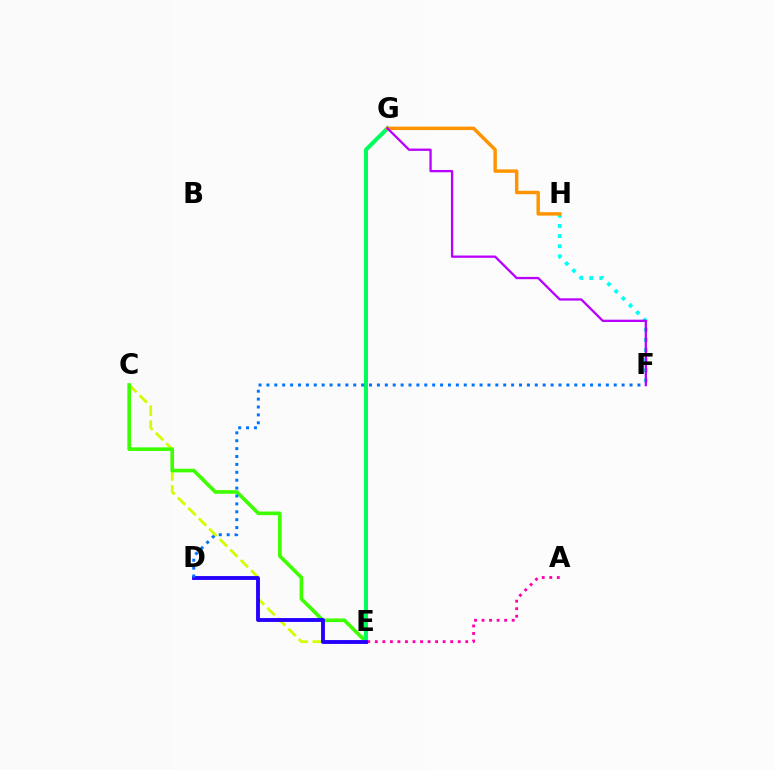{('C', 'E'): [{'color': '#d1ff00', 'line_style': 'dashed', 'thickness': 2.01}, {'color': '#3dff00', 'line_style': 'solid', 'thickness': 2.6}], ('F', 'H'): [{'color': '#00fff6', 'line_style': 'dotted', 'thickness': 2.76}], ('E', 'G'): [{'color': '#ff0000', 'line_style': 'dashed', 'thickness': 1.58}, {'color': '#00ff5c', 'line_style': 'solid', 'thickness': 2.91}], ('G', 'H'): [{'color': '#ff9400', 'line_style': 'solid', 'thickness': 2.48}], ('A', 'E'): [{'color': '#ff00ac', 'line_style': 'dotted', 'thickness': 2.05}], ('D', 'E'): [{'color': '#2500ff', 'line_style': 'solid', 'thickness': 2.78}], ('D', 'F'): [{'color': '#0074ff', 'line_style': 'dotted', 'thickness': 2.14}], ('F', 'G'): [{'color': '#b900ff', 'line_style': 'solid', 'thickness': 1.66}]}